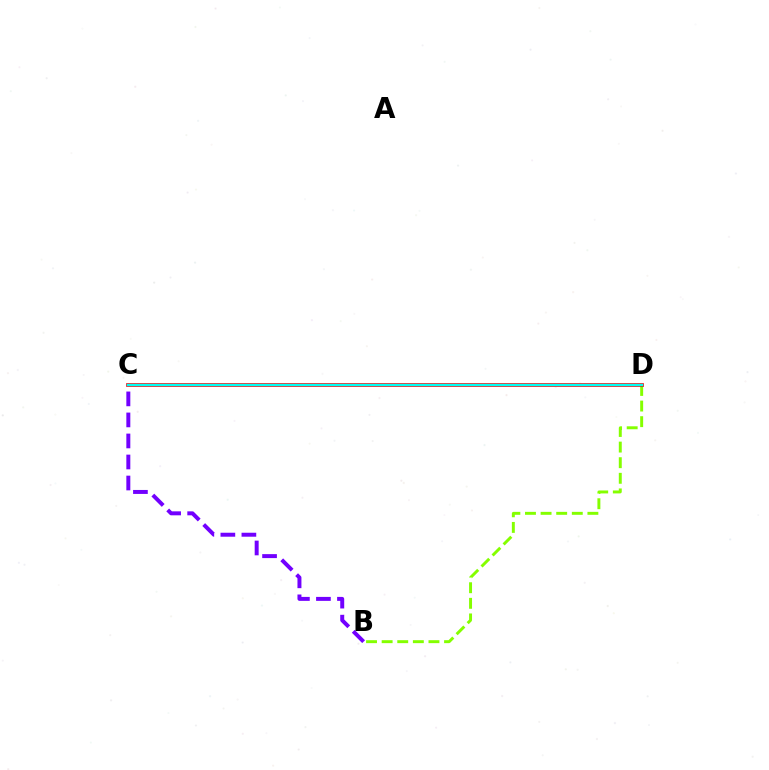{('B', 'D'): [{'color': '#84ff00', 'line_style': 'dashed', 'thickness': 2.12}], ('C', 'D'): [{'color': '#ff0000', 'line_style': 'solid', 'thickness': 2.65}, {'color': '#00fff6', 'line_style': 'solid', 'thickness': 1.74}], ('B', 'C'): [{'color': '#7200ff', 'line_style': 'dashed', 'thickness': 2.86}]}